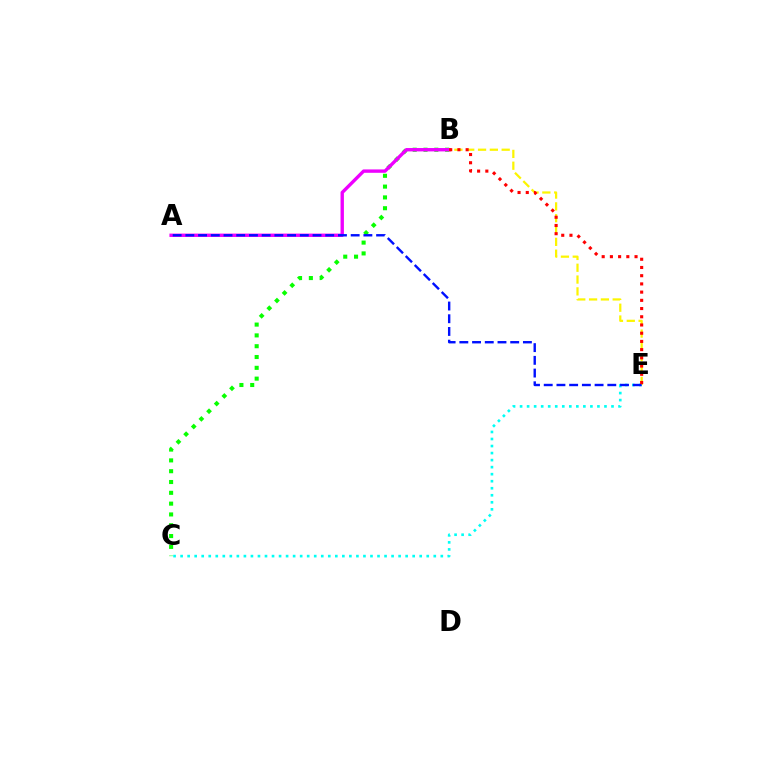{('B', 'C'): [{'color': '#08ff00', 'line_style': 'dotted', 'thickness': 2.94}], ('C', 'E'): [{'color': '#00fff6', 'line_style': 'dotted', 'thickness': 1.91}], ('B', 'E'): [{'color': '#fcf500', 'line_style': 'dashed', 'thickness': 1.61}, {'color': '#ff0000', 'line_style': 'dotted', 'thickness': 2.23}], ('A', 'B'): [{'color': '#ee00ff', 'line_style': 'solid', 'thickness': 2.43}], ('A', 'E'): [{'color': '#0010ff', 'line_style': 'dashed', 'thickness': 1.73}]}